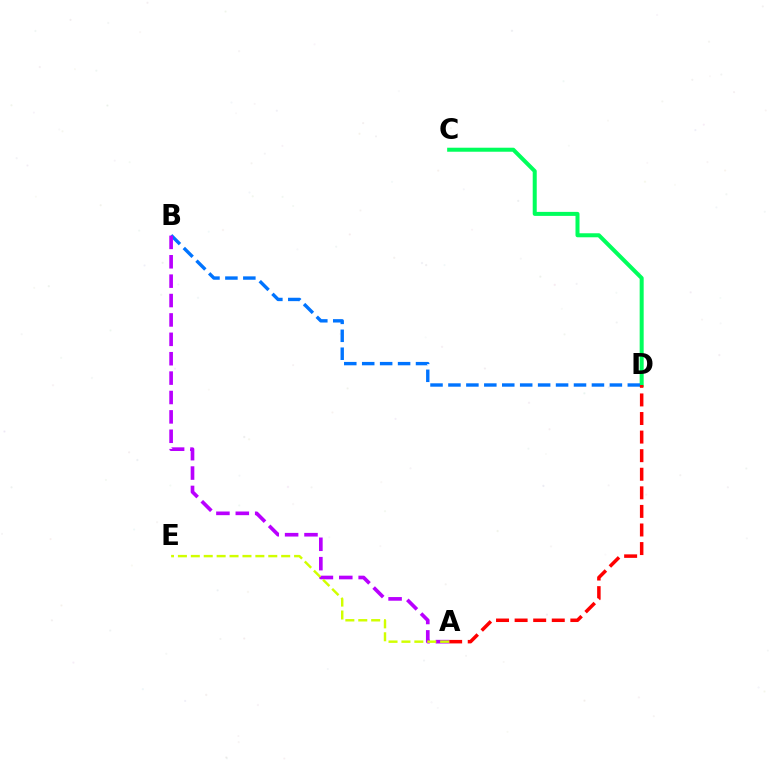{('C', 'D'): [{'color': '#00ff5c', 'line_style': 'solid', 'thickness': 2.89}], ('B', 'D'): [{'color': '#0074ff', 'line_style': 'dashed', 'thickness': 2.44}], ('A', 'D'): [{'color': '#ff0000', 'line_style': 'dashed', 'thickness': 2.52}], ('A', 'B'): [{'color': '#b900ff', 'line_style': 'dashed', 'thickness': 2.63}], ('A', 'E'): [{'color': '#d1ff00', 'line_style': 'dashed', 'thickness': 1.75}]}